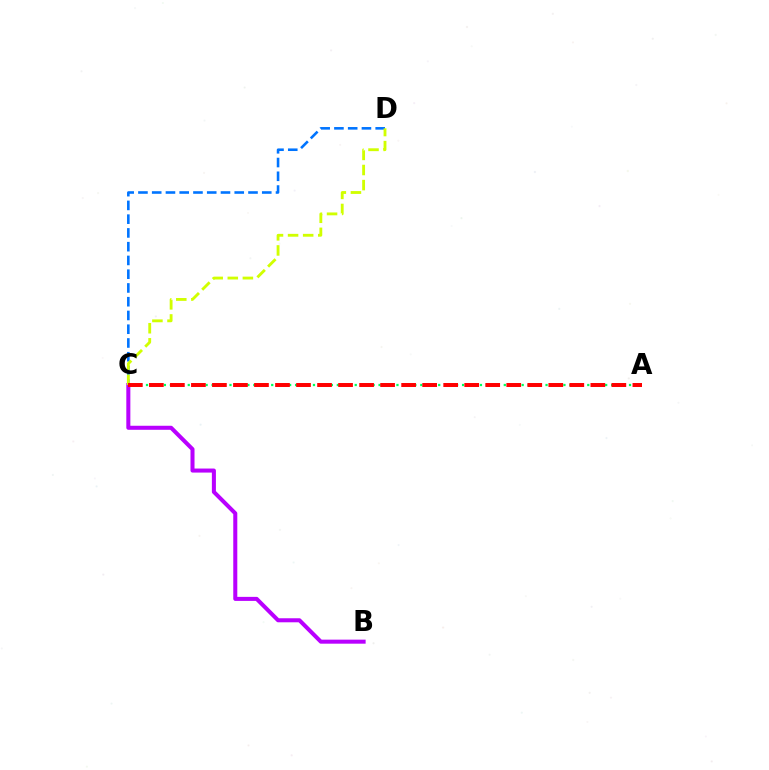{('B', 'C'): [{'color': '#b900ff', 'line_style': 'solid', 'thickness': 2.91}], ('C', 'D'): [{'color': '#0074ff', 'line_style': 'dashed', 'thickness': 1.87}, {'color': '#d1ff00', 'line_style': 'dashed', 'thickness': 2.05}], ('A', 'C'): [{'color': '#00ff5c', 'line_style': 'dotted', 'thickness': 1.62}, {'color': '#ff0000', 'line_style': 'dashed', 'thickness': 2.86}]}